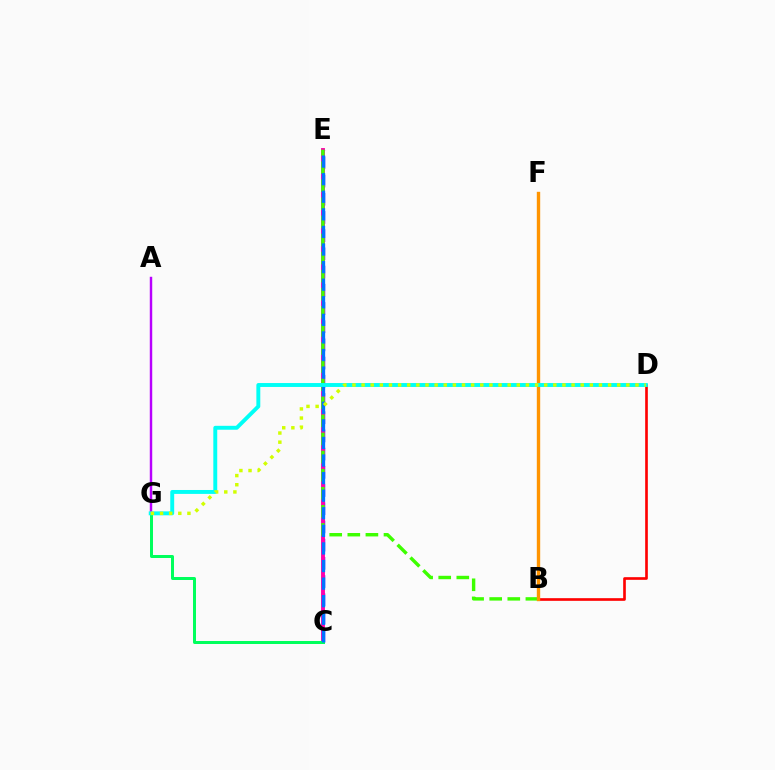{('A', 'G'): [{'color': '#b900ff', 'line_style': 'solid', 'thickness': 1.76}], ('C', 'E'): [{'color': '#2500ff', 'line_style': 'dashed', 'thickness': 2.47}, {'color': '#ff00ac', 'line_style': 'solid', 'thickness': 2.8}, {'color': '#0074ff', 'line_style': 'dashed', 'thickness': 2.39}], ('C', 'G'): [{'color': '#00ff5c', 'line_style': 'solid', 'thickness': 2.16}], ('B', 'D'): [{'color': '#ff0000', 'line_style': 'solid', 'thickness': 1.91}], ('B', 'E'): [{'color': '#3dff00', 'line_style': 'dashed', 'thickness': 2.46}], ('B', 'F'): [{'color': '#ff9400', 'line_style': 'solid', 'thickness': 2.43}], ('D', 'G'): [{'color': '#00fff6', 'line_style': 'solid', 'thickness': 2.82}, {'color': '#d1ff00', 'line_style': 'dotted', 'thickness': 2.48}]}